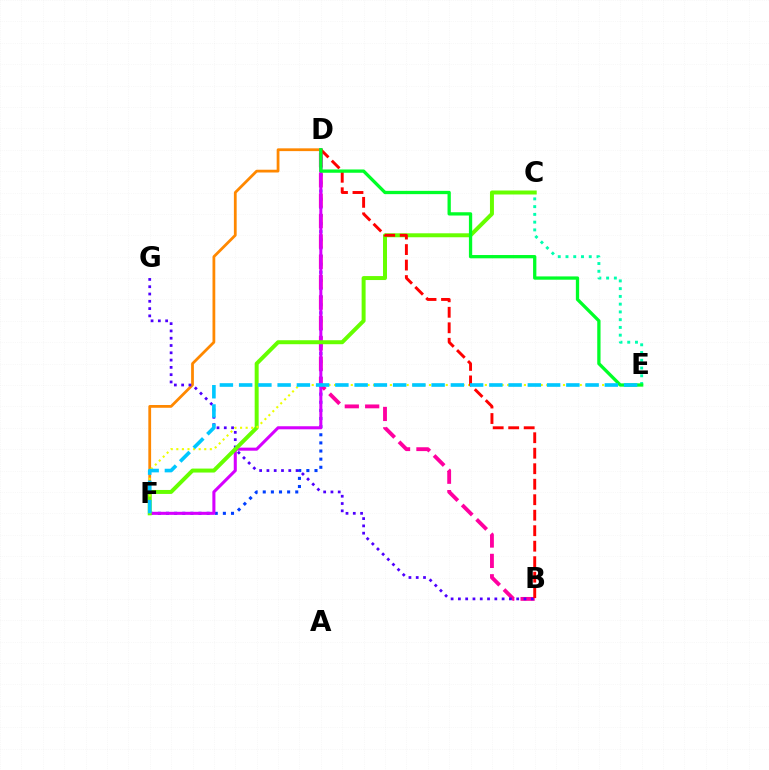{('D', 'F'): [{'color': '#003fff', 'line_style': 'dotted', 'thickness': 2.21}, {'color': '#ff8800', 'line_style': 'solid', 'thickness': 2.0}, {'color': '#d600ff', 'line_style': 'solid', 'thickness': 2.2}], ('C', 'E'): [{'color': '#00ffaf', 'line_style': 'dotted', 'thickness': 2.11}], ('B', 'D'): [{'color': '#ff00a0', 'line_style': 'dashed', 'thickness': 2.77}, {'color': '#ff0000', 'line_style': 'dashed', 'thickness': 2.1}], ('B', 'G'): [{'color': '#4f00ff', 'line_style': 'dotted', 'thickness': 1.98}], ('C', 'F'): [{'color': '#66ff00', 'line_style': 'solid', 'thickness': 2.86}], ('E', 'F'): [{'color': '#eeff00', 'line_style': 'dotted', 'thickness': 1.52}, {'color': '#00c7ff', 'line_style': 'dashed', 'thickness': 2.61}], ('D', 'E'): [{'color': '#00ff27', 'line_style': 'solid', 'thickness': 2.37}]}